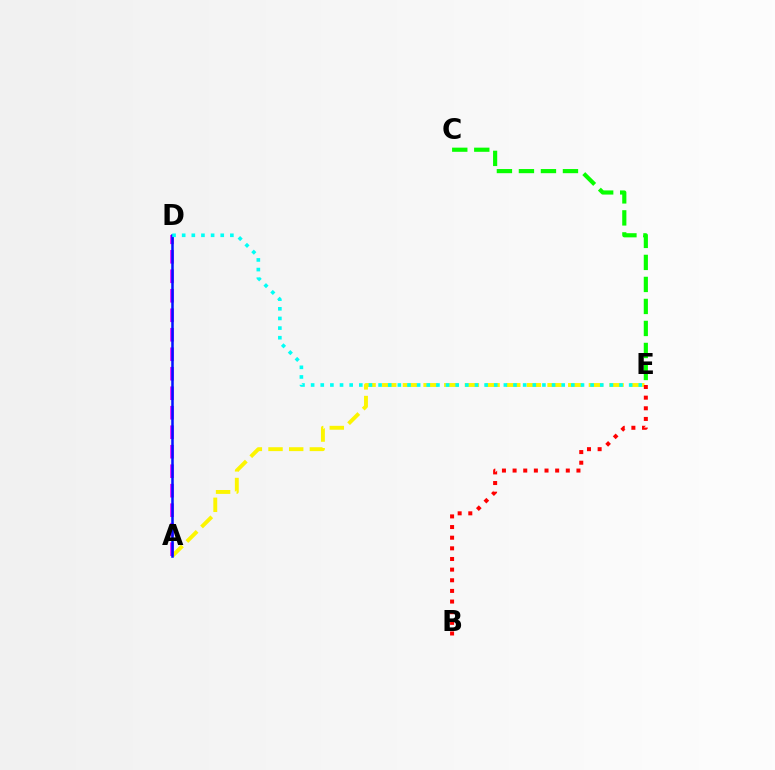{('A', 'E'): [{'color': '#fcf500', 'line_style': 'dashed', 'thickness': 2.81}], ('C', 'E'): [{'color': '#08ff00', 'line_style': 'dashed', 'thickness': 2.99}], ('B', 'E'): [{'color': '#ff0000', 'line_style': 'dotted', 'thickness': 2.89}], ('A', 'D'): [{'color': '#ee00ff', 'line_style': 'dashed', 'thickness': 2.65}, {'color': '#0010ff', 'line_style': 'solid', 'thickness': 1.81}], ('D', 'E'): [{'color': '#00fff6', 'line_style': 'dotted', 'thickness': 2.62}]}